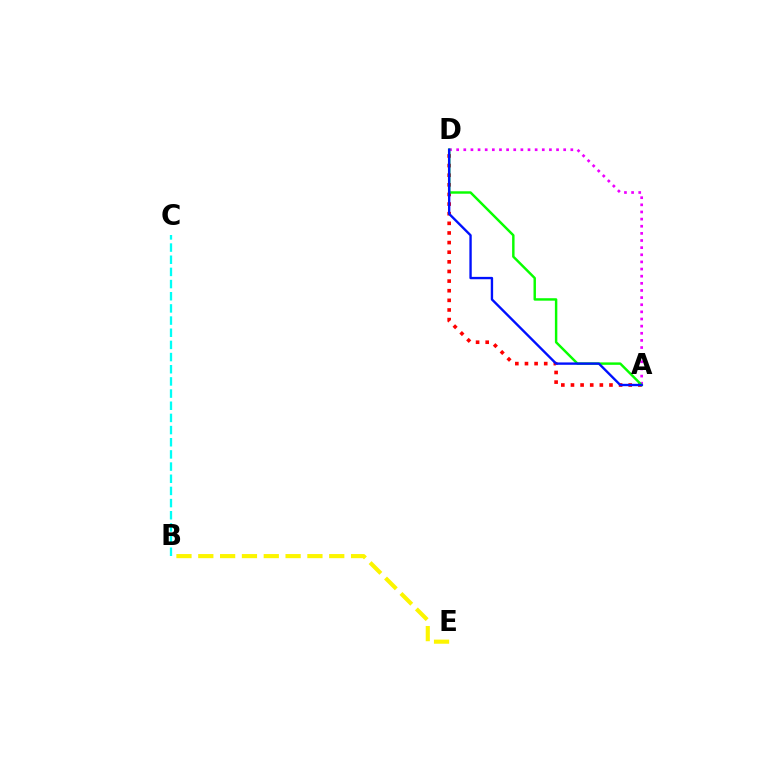{('B', 'E'): [{'color': '#fcf500', 'line_style': 'dashed', 'thickness': 2.96}], ('A', 'D'): [{'color': '#ff0000', 'line_style': 'dotted', 'thickness': 2.62}, {'color': '#ee00ff', 'line_style': 'dotted', 'thickness': 1.94}, {'color': '#08ff00', 'line_style': 'solid', 'thickness': 1.76}, {'color': '#0010ff', 'line_style': 'solid', 'thickness': 1.7}], ('B', 'C'): [{'color': '#00fff6', 'line_style': 'dashed', 'thickness': 1.65}]}